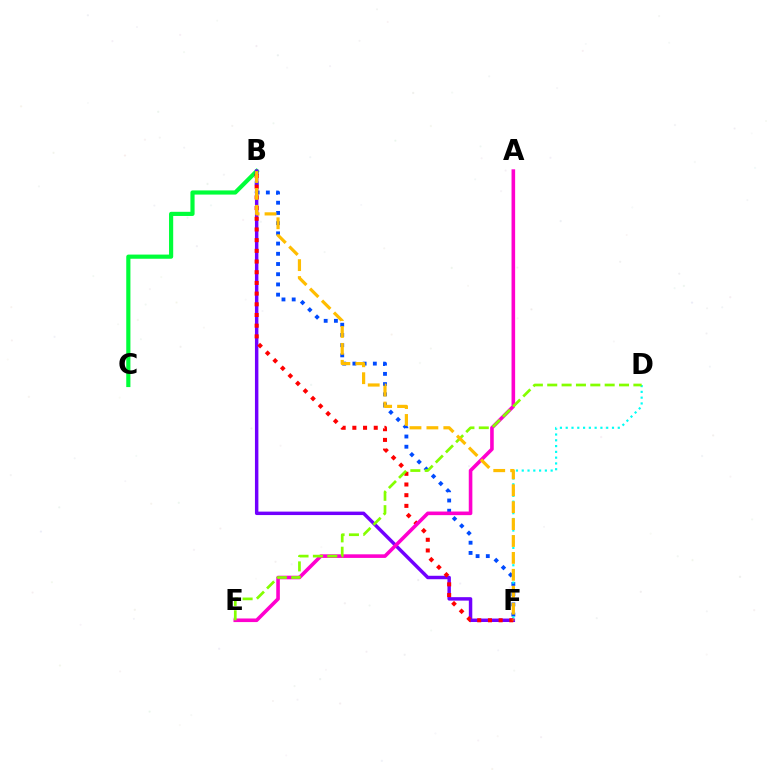{('B', 'C'): [{'color': '#00ff39', 'line_style': 'solid', 'thickness': 3.0}], ('B', 'F'): [{'color': '#004bff', 'line_style': 'dotted', 'thickness': 2.78}, {'color': '#7200ff', 'line_style': 'solid', 'thickness': 2.48}, {'color': '#ff0000', 'line_style': 'dotted', 'thickness': 2.9}, {'color': '#ffbd00', 'line_style': 'dashed', 'thickness': 2.3}], ('D', 'F'): [{'color': '#00fff6', 'line_style': 'dotted', 'thickness': 1.57}], ('A', 'E'): [{'color': '#ff00cf', 'line_style': 'solid', 'thickness': 2.59}], ('D', 'E'): [{'color': '#84ff00', 'line_style': 'dashed', 'thickness': 1.95}]}